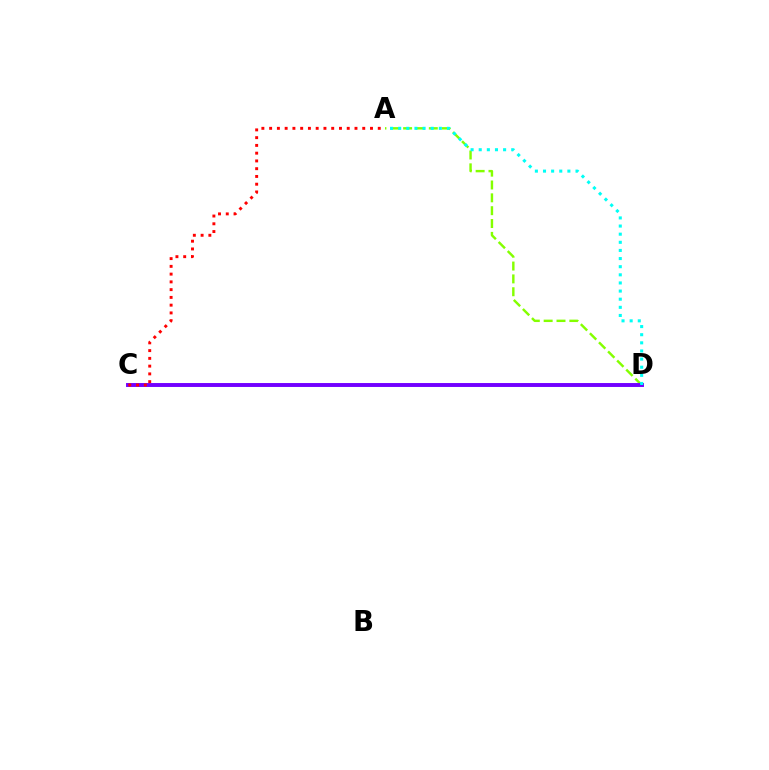{('A', 'D'): [{'color': '#84ff00', 'line_style': 'dashed', 'thickness': 1.75}, {'color': '#00fff6', 'line_style': 'dotted', 'thickness': 2.21}], ('C', 'D'): [{'color': '#7200ff', 'line_style': 'solid', 'thickness': 2.82}], ('A', 'C'): [{'color': '#ff0000', 'line_style': 'dotted', 'thickness': 2.11}]}